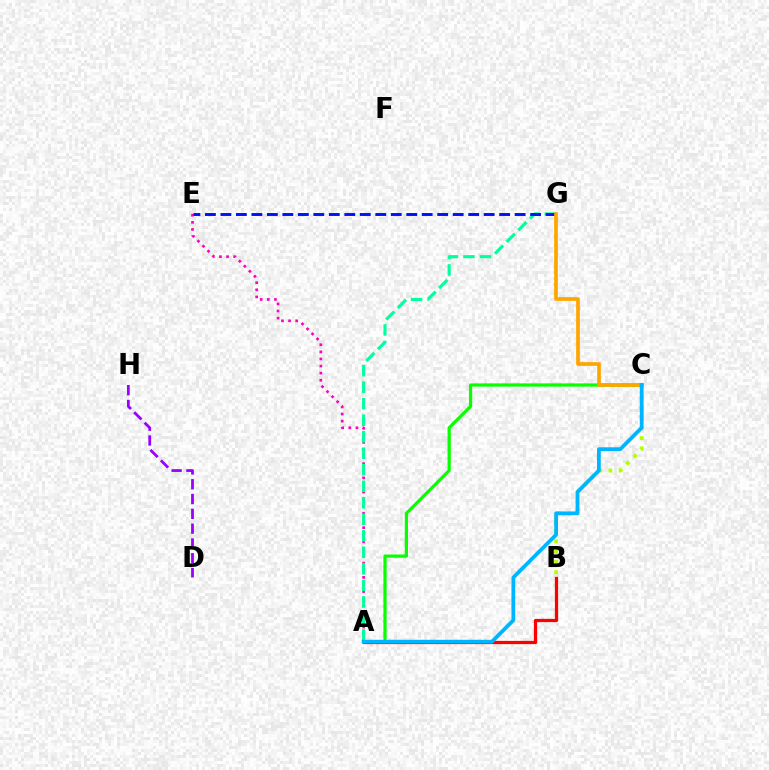{('A', 'E'): [{'color': '#ff00bd', 'line_style': 'dotted', 'thickness': 1.93}], ('A', 'C'): [{'color': '#08ff00', 'line_style': 'solid', 'thickness': 2.31}, {'color': '#00b5ff', 'line_style': 'solid', 'thickness': 2.71}], ('A', 'G'): [{'color': '#00ff9d', 'line_style': 'dashed', 'thickness': 2.24}], ('B', 'C'): [{'color': '#b3ff00', 'line_style': 'dotted', 'thickness': 2.78}], ('E', 'G'): [{'color': '#0010ff', 'line_style': 'dashed', 'thickness': 2.1}], ('A', 'B'): [{'color': '#ff0000', 'line_style': 'solid', 'thickness': 2.33}], ('C', 'G'): [{'color': '#ffa500', 'line_style': 'solid', 'thickness': 2.67}], ('D', 'H'): [{'color': '#9b00ff', 'line_style': 'dashed', 'thickness': 2.01}]}